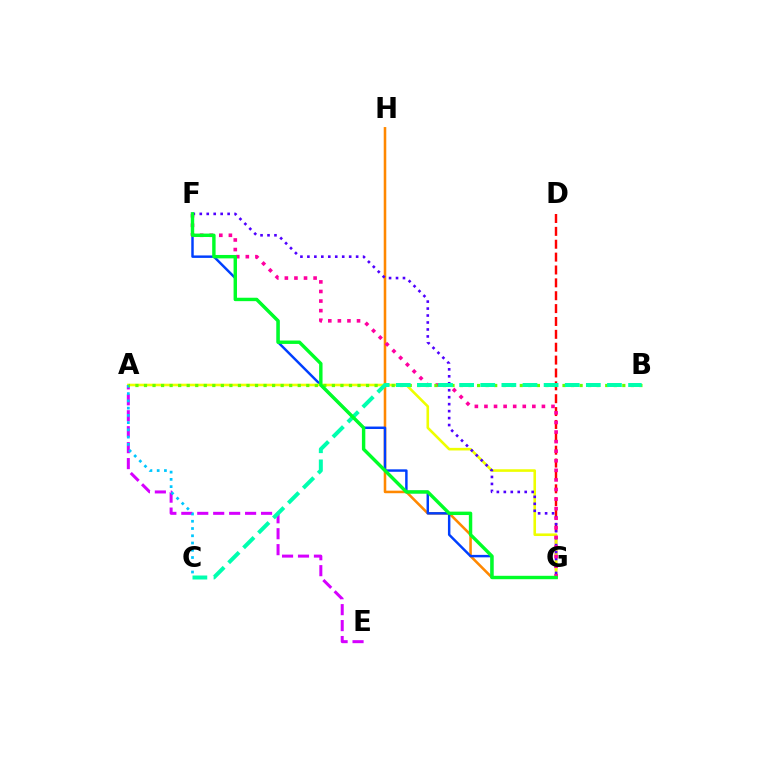{('G', 'H'): [{'color': '#ff8800', 'line_style': 'solid', 'thickness': 1.84}], ('F', 'G'): [{'color': '#003fff', 'line_style': 'solid', 'thickness': 1.77}, {'color': '#4f00ff', 'line_style': 'dotted', 'thickness': 1.89}, {'color': '#ff00a0', 'line_style': 'dotted', 'thickness': 2.6}, {'color': '#00ff27', 'line_style': 'solid', 'thickness': 2.46}], ('D', 'G'): [{'color': '#ff0000', 'line_style': 'dashed', 'thickness': 1.75}], ('A', 'G'): [{'color': '#eeff00', 'line_style': 'solid', 'thickness': 1.87}], ('A', 'E'): [{'color': '#d600ff', 'line_style': 'dashed', 'thickness': 2.17}], ('A', 'C'): [{'color': '#00c7ff', 'line_style': 'dotted', 'thickness': 1.97}], ('A', 'B'): [{'color': '#66ff00', 'line_style': 'dotted', 'thickness': 2.32}], ('B', 'C'): [{'color': '#00ffaf', 'line_style': 'dashed', 'thickness': 2.87}]}